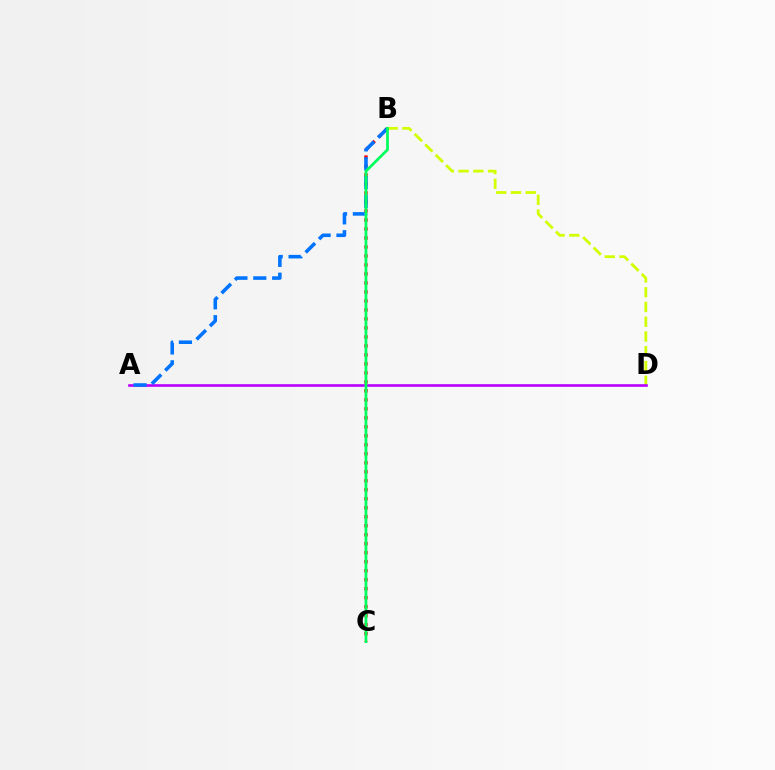{('B', 'C'): [{'color': '#ff0000', 'line_style': 'dotted', 'thickness': 2.44}, {'color': '#00ff5c', 'line_style': 'solid', 'thickness': 1.97}], ('B', 'D'): [{'color': '#d1ff00', 'line_style': 'dashed', 'thickness': 2.0}], ('A', 'D'): [{'color': '#b900ff', 'line_style': 'solid', 'thickness': 1.89}], ('A', 'B'): [{'color': '#0074ff', 'line_style': 'dashed', 'thickness': 2.57}]}